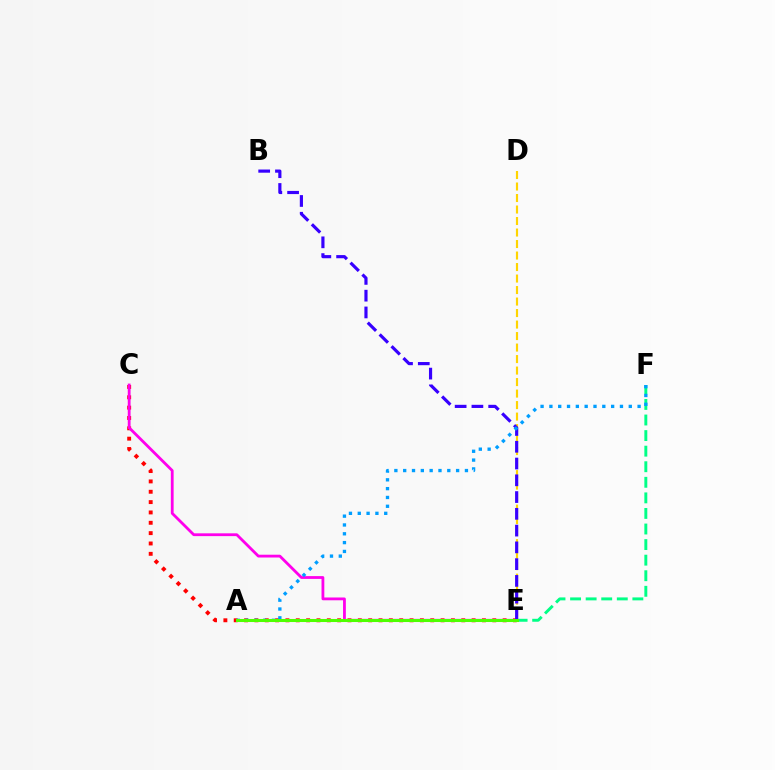{('C', 'E'): [{'color': '#ff0000', 'line_style': 'dotted', 'thickness': 2.81}, {'color': '#ff00ed', 'line_style': 'solid', 'thickness': 2.01}], ('E', 'F'): [{'color': '#00ff86', 'line_style': 'dashed', 'thickness': 2.12}], ('D', 'E'): [{'color': '#ffd500', 'line_style': 'dashed', 'thickness': 1.56}], ('B', 'E'): [{'color': '#3700ff', 'line_style': 'dashed', 'thickness': 2.28}], ('A', 'F'): [{'color': '#009eff', 'line_style': 'dotted', 'thickness': 2.4}], ('A', 'E'): [{'color': '#4fff00', 'line_style': 'solid', 'thickness': 2.2}]}